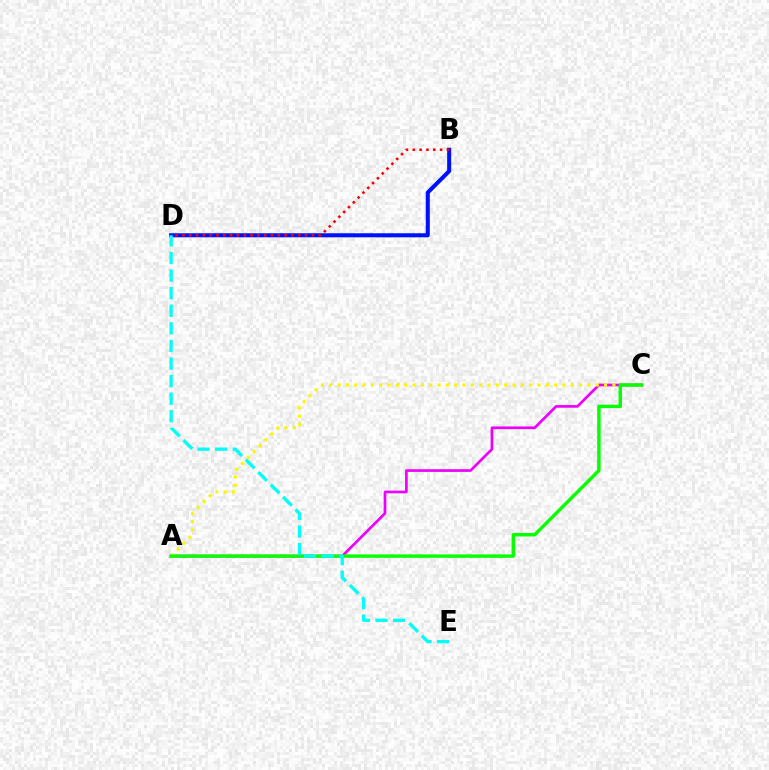{('A', 'C'): [{'color': '#ee00ff', 'line_style': 'solid', 'thickness': 1.93}, {'color': '#fcf500', 'line_style': 'dotted', 'thickness': 2.26}, {'color': '#08ff00', 'line_style': 'solid', 'thickness': 2.47}], ('B', 'D'): [{'color': '#0010ff', 'line_style': 'solid', 'thickness': 2.9}, {'color': '#ff0000', 'line_style': 'dotted', 'thickness': 1.85}], ('D', 'E'): [{'color': '#00fff6', 'line_style': 'dashed', 'thickness': 2.39}]}